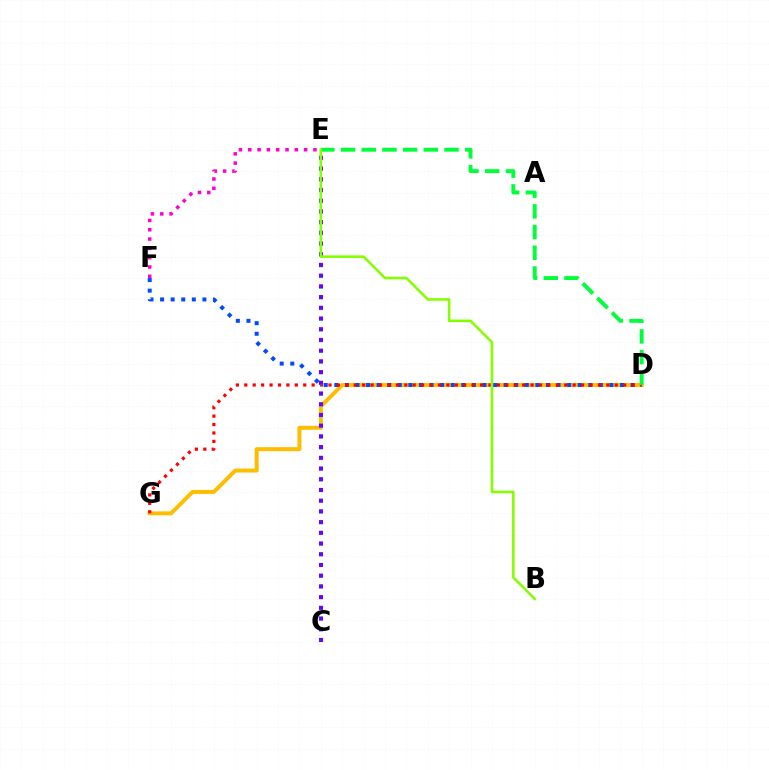{('D', 'G'): [{'color': '#ffbd00', 'line_style': 'solid', 'thickness': 2.86}, {'color': '#ff0000', 'line_style': 'dotted', 'thickness': 2.29}], ('D', 'F'): [{'color': '#004bff', 'line_style': 'dotted', 'thickness': 2.87}], ('E', 'F'): [{'color': '#ff00cf', 'line_style': 'dotted', 'thickness': 2.53}], ('D', 'E'): [{'color': '#00ff39', 'line_style': 'dashed', 'thickness': 2.81}], ('C', 'E'): [{'color': '#00fff6', 'line_style': 'dotted', 'thickness': 2.91}, {'color': '#7200ff', 'line_style': 'dotted', 'thickness': 2.91}], ('B', 'E'): [{'color': '#84ff00', 'line_style': 'solid', 'thickness': 1.86}]}